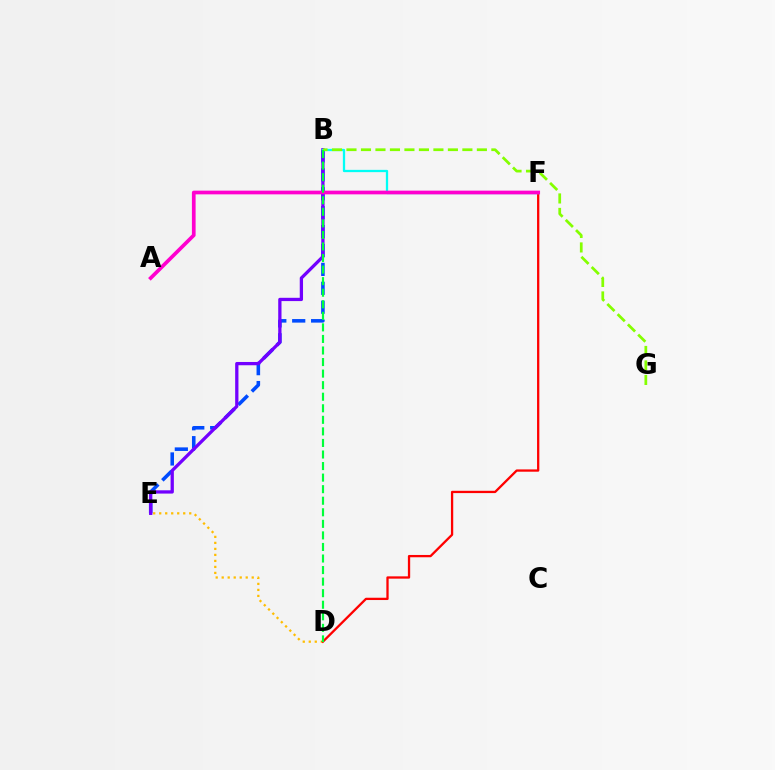{('B', 'E'): [{'color': '#004bff', 'line_style': 'dashed', 'thickness': 2.57}, {'color': '#7200ff', 'line_style': 'solid', 'thickness': 2.36}], ('D', 'E'): [{'color': '#ffbd00', 'line_style': 'dotted', 'thickness': 1.63}], ('D', 'F'): [{'color': '#ff0000', 'line_style': 'solid', 'thickness': 1.65}], ('B', 'F'): [{'color': '#00fff6', 'line_style': 'solid', 'thickness': 1.64}], ('B', 'G'): [{'color': '#84ff00', 'line_style': 'dashed', 'thickness': 1.97}], ('A', 'F'): [{'color': '#ff00cf', 'line_style': 'solid', 'thickness': 2.66}], ('B', 'D'): [{'color': '#00ff39', 'line_style': 'dashed', 'thickness': 1.57}]}